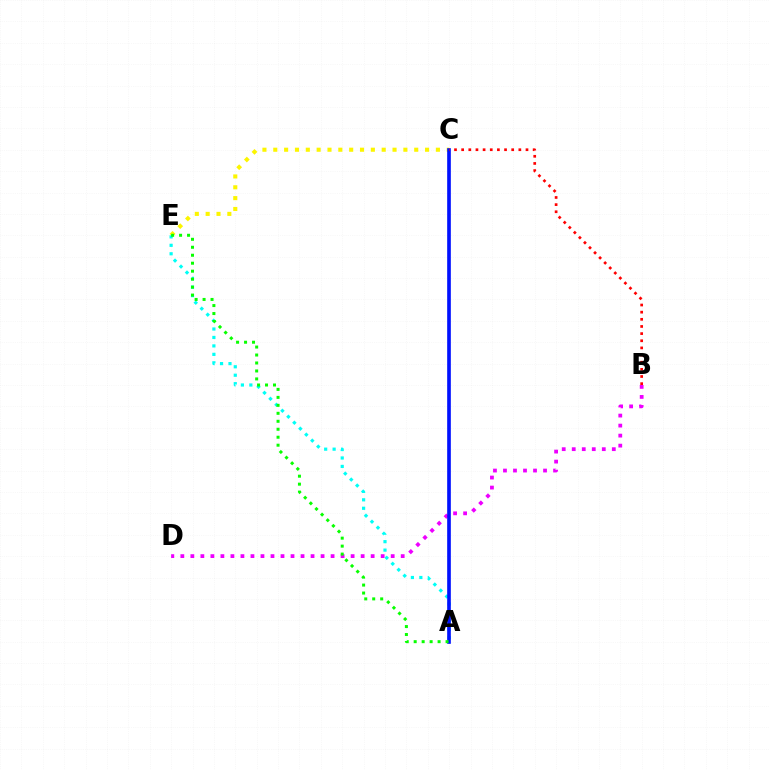{('C', 'E'): [{'color': '#fcf500', 'line_style': 'dotted', 'thickness': 2.95}], ('B', 'D'): [{'color': '#ee00ff', 'line_style': 'dotted', 'thickness': 2.72}], ('A', 'E'): [{'color': '#00fff6', 'line_style': 'dotted', 'thickness': 2.3}, {'color': '#08ff00', 'line_style': 'dotted', 'thickness': 2.17}], ('A', 'C'): [{'color': '#0010ff', 'line_style': 'solid', 'thickness': 2.63}], ('B', 'C'): [{'color': '#ff0000', 'line_style': 'dotted', 'thickness': 1.94}]}